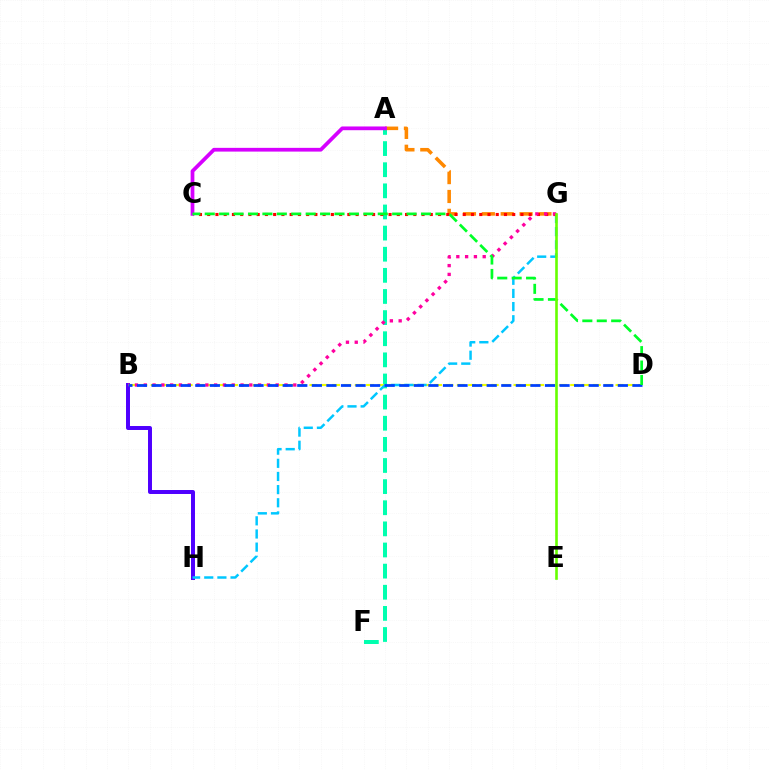{('A', 'F'): [{'color': '#00ffaf', 'line_style': 'dashed', 'thickness': 2.87}], ('A', 'G'): [{'color': '#ff8800', 'line_style': 'dashed', 'thickness': 2.56}], ('B', 'H'): [{'color': '#4f00ff', 'line_style': 'solid', 'thickness': 2.86}], ('B', 'D'): [{'color': '#eeff00', 'line_style': 'dashed', 'thickness': 1.54}, {'color': '#003fff', 'line_style': 'dashed', 'thickness': 1.98}], ('A', 'C'): [{'color': '#d600ff', 'line_style': 'solid', 'thickness': 2.69}], ('G', 'H'): [{'color': '#00c7ff', 'line_style': 'dashed', 'thickness': 1.79}], ('C', 'G'): [{'color': '#ff0000', 'line_style': 'dotted', 'thickness': 2.24}], ('B', 'G'): [{'color': '#ff00a0', 'line_style': 'dotted', 'thickness': 2.39}], ('C', 'D'): [{'color': '#00ff27', 'line_style': 'dashed', 'thickness': 1.96}], ('E', 'G'): [{'color': '#66ff00', 'line_style': 'solid', 'thickness': 1.88}]}